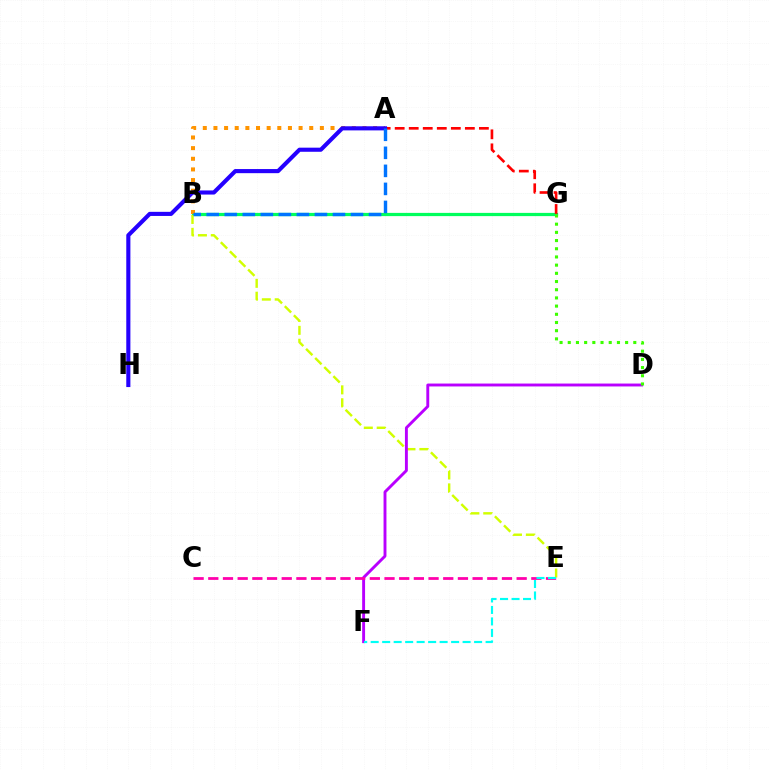{('B', 'G'): [{'color': '#00ff5c', 'line_style': 'solid', 'thickness': 2.32}], ('A', 'B'): [{'color': '#ff9400', 'line_style': 'dotted', 'thickness': 2.89}, {'color': '#0074ff', 'line_style': 'dashed', 'thickness': 2.45}], ('A', 'G'): [{'color': '#ff0000', 'line_style': 'dashed', 'thickness': 1.91}], ('B', 'E'): [{'color': '#d1ff00', 'line_style': 'dashed', 'thickness': 1.75}], ('D', 'F'): [{'color': '#b900ff', 'line_style': 'solid', 'thickness': 2.09}], ('A', 'H'): [{'color': '#2500ff', 'line_style': 'solid', 'thickness': 2.96}], ('C', 'E'): [{'color': '#ff00ac', 'line_style': 'dashed', 'thickness': 1.99}], ('D', 'G'): [{'color': '#3dff00', 'line_style': 'dotted', 'thickness': 2.23}], ('E', 'F'): [{'color': '#00fff6', 'line_style': 'dashed', 'thickness': 1.56}]}